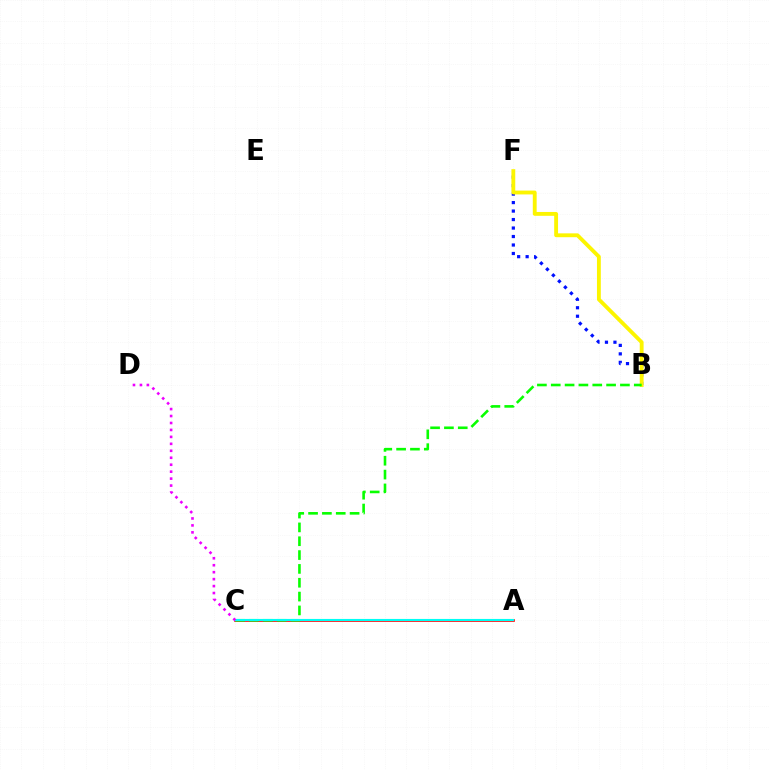{('B', 'F'): [{'color': '#0010ff', 'line_style': 'dotted', 'thickness': 2.31}, {'color': '#fcf500', 'line_style': 'solid', 'thickness': 2.77}], ('A', 'C'): [{'color': '#ff0000', 'line_style': 'solid', 'thickness': 1.91}, {'color': '#00fff6', 'line_style': 'solid', 'thickness': 1.53}], ('B', 'C'): [{'color': '#08ff00', 'line_style': 'dashed', 'thickness': 1.88}], ('C', 'D'): [{'color': '#ee00ff', 'line_style': 'dotted', 'thickness': 1.89}]}